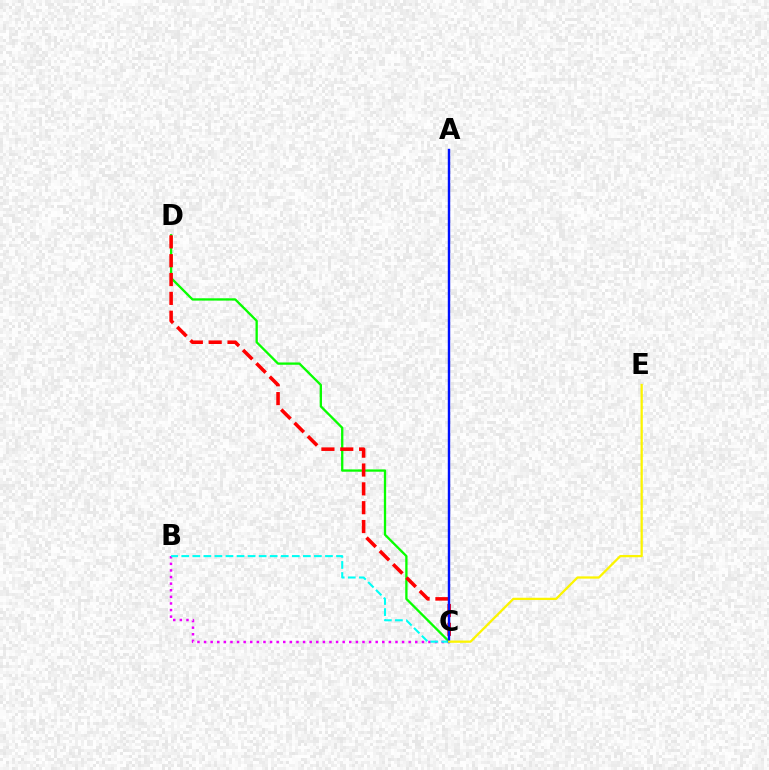{('B', 'C'): [{'color': '#ee00ff', 'line_style': 'dotted', 'thickness': 1.79}, {'color': '#00fff6', 'line_style': 'dashed', 'thickness': 1.5}], ('C', 'D'): [{'color': '#08ff00', 'line_style': 'solid', 'thickness': 1.66}, {'color': '#ff0000', 'line_style': 'dashed', 'thickness': 2.56}], ('A', 'C'): [{'color': '#0010ff', 'line_style': 'solid', 'thickness': 1.74}], ('C', 'E'): [{'color': '#fcf500', 'line_style': 'solid', 'thickness': 1.63}]}